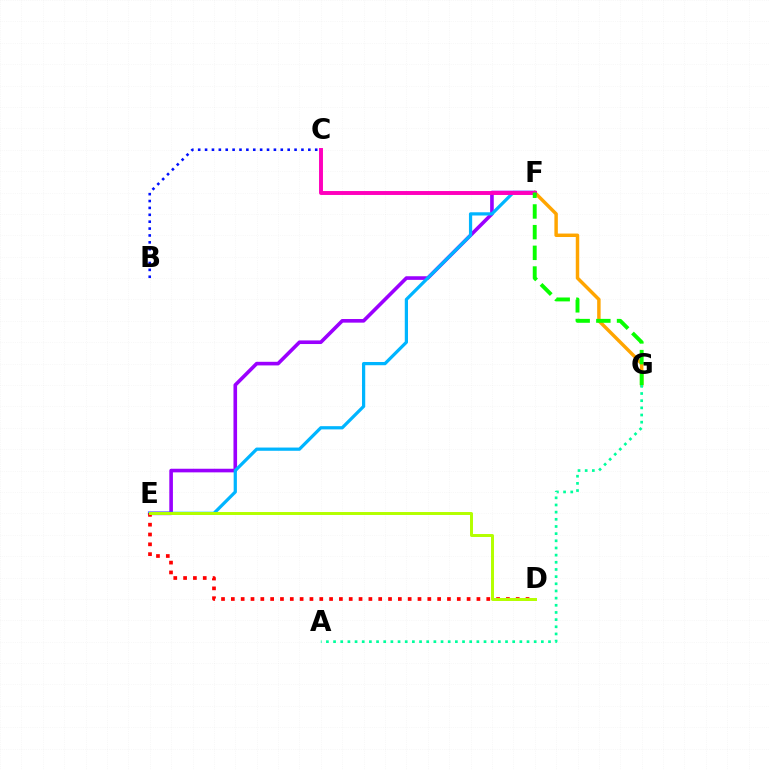{('E', 'F'): [{'color': '#9b00ff', 'line_style': 'solid', 'thickness': 2.6}, {'color': '#00b5ff', 'line_style': 'solid', 'thickness': 2.33}], ('F', 'G'): [{'color': '#ffa500', 'line_style': 'solid', 'thickness': 2.49}, {'color': '#08ff00', 'line_style': 'dashed', 'thickness': 2.81}], ('B', 'C'): [{'color': '#0010ff', 'line_style': 'dotted', 'thickness': 1.87}], ('A', 'G'): [{'color': '#00ff9d', 'line_style': 'dotted', 'thickness': 1.95}], ('D', 'E'): [{'color': '#ff0000', 'line_style': 'dotted', 'thickness': 2.67}, {'color': '#b3ff00', 'line_style': 'solid', 'thickness': 2.14}], ('C', 'F'): [{'color': '#ff00bd', 'line_style': 'solid', 'thickness': 2.83}]}